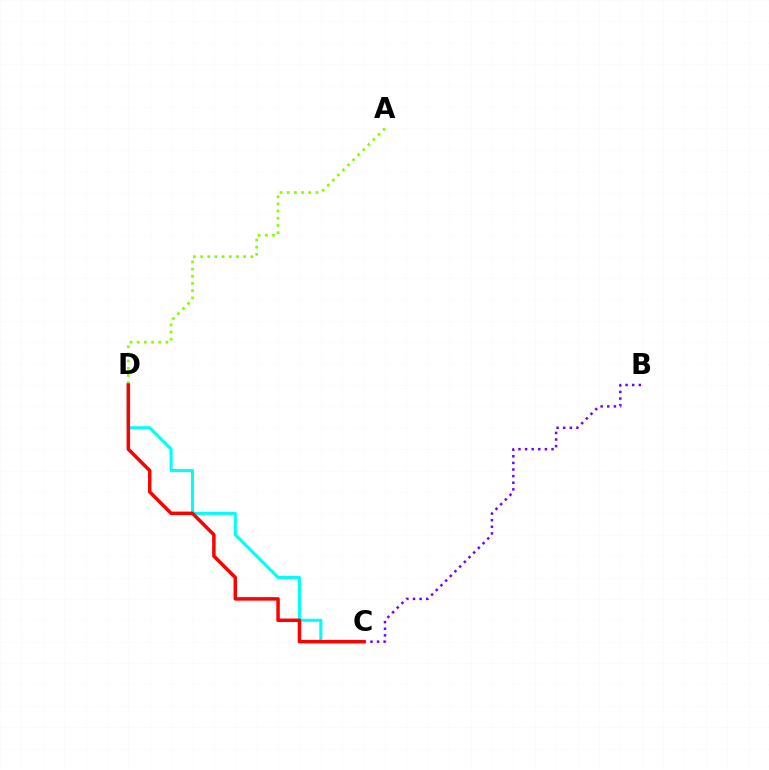{('C', 'D'): [{'color': '#00fff6', 'line_style': 'solid', 'thickness': 2.22}, {'color': '#ff0000', 'line_style': 'solid', 'thickness': 2.51}], ('B', 'C'): [{'color': '#7200ff', 'line_style': 'dotted', 'thickness': 1.8}], ('A', 'D'): [{'color': '#84ff00', 'line_style': 'dotted', 'thickness': 1.95}]}